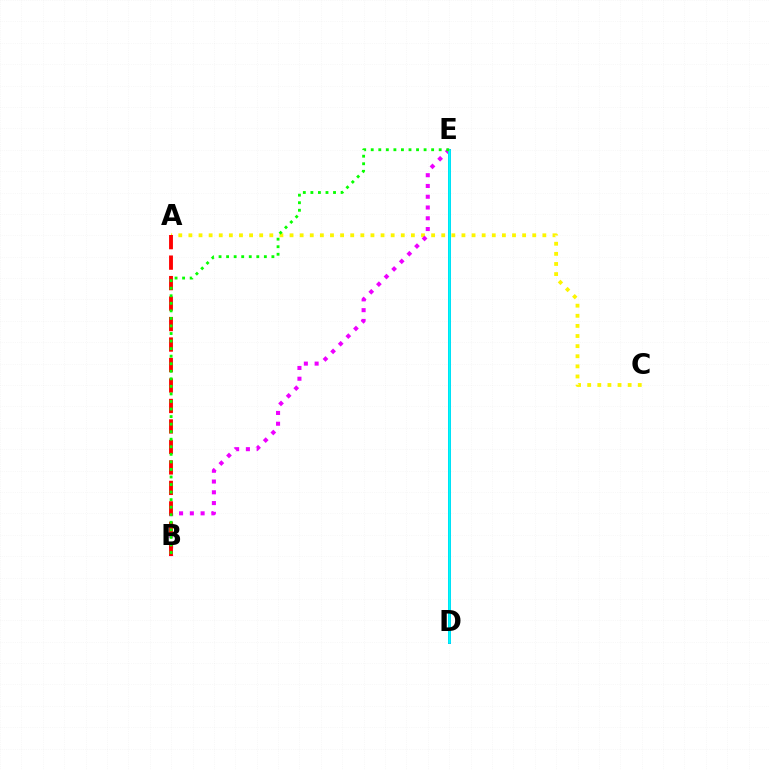{('A', 'C'): [{'color': '#fcf500', 'line_style': 'dotted', 'thickness': 2.75}], ('B', 'E'): [{'color': '#ee00ff', 'line_style': 'dotted', 'thickness': 2.93}, {'color': '#08ff00', 'line_style': 'dotted', 'thickness': 2.05}], ('D', 'E'): [{'color': '#0010ff', 'line_style': 'solid', 'thickness': 2.13}, {'color': '#00fff6', 'line_style': 'solid', 'thickness': 1.98}], ('A', 'B'): [{'color': '#ff0000', 'line_style': 'dashed', 'thickness': 2.78}]}